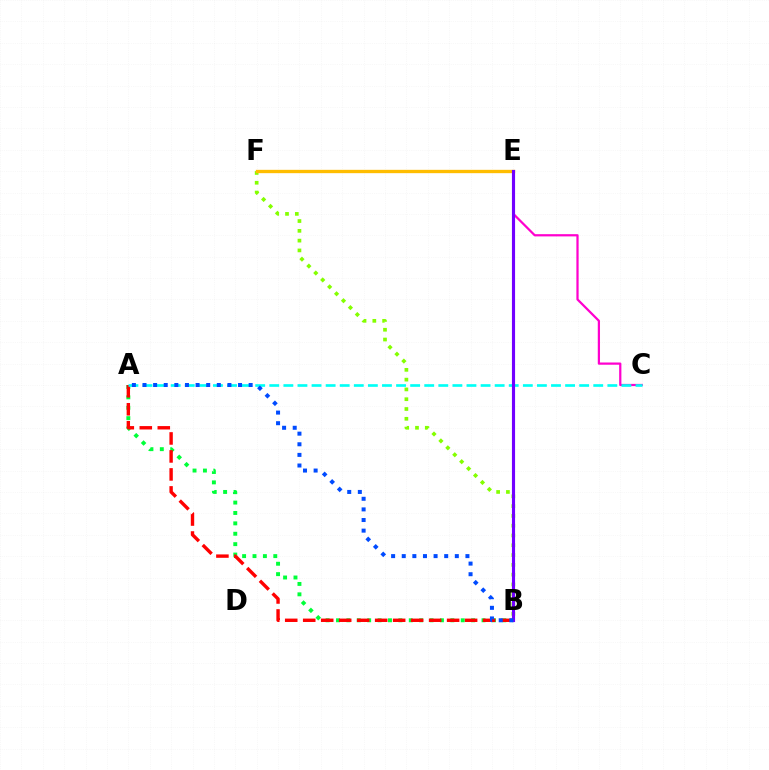{('C', 'E'): [{'color': '#ff00cf', 'line_style': 'solid', 'thickness': 1.61}], ('A', 'B'): [{'color': '#00ff39', 'line_style': 'dotted', 'thickness': 2.82}, {'color': '#ff0000', 'line_style': 'dashed', 'thickness': 2.44}, {'color': '#004bff', 'line_style': 'dotted', 'thickness': 2.88}], ('B', 'F'): [{'color': '#84ff00', 'line_style': 'dotted', 'thickness': 2.66}], ('E', 'F'): [{'color': '#ffbd00', 'line_style': 'solid', 'thickness': 2.4}], ('A', 'C'): [{'color': '#00fff6', 'line_style': 'dashed', 'thickness': 1.91}], ('B', 'E'): [{'color': '#7200ff', 'line_style': 'solid', 'thickness': 2.26}]}